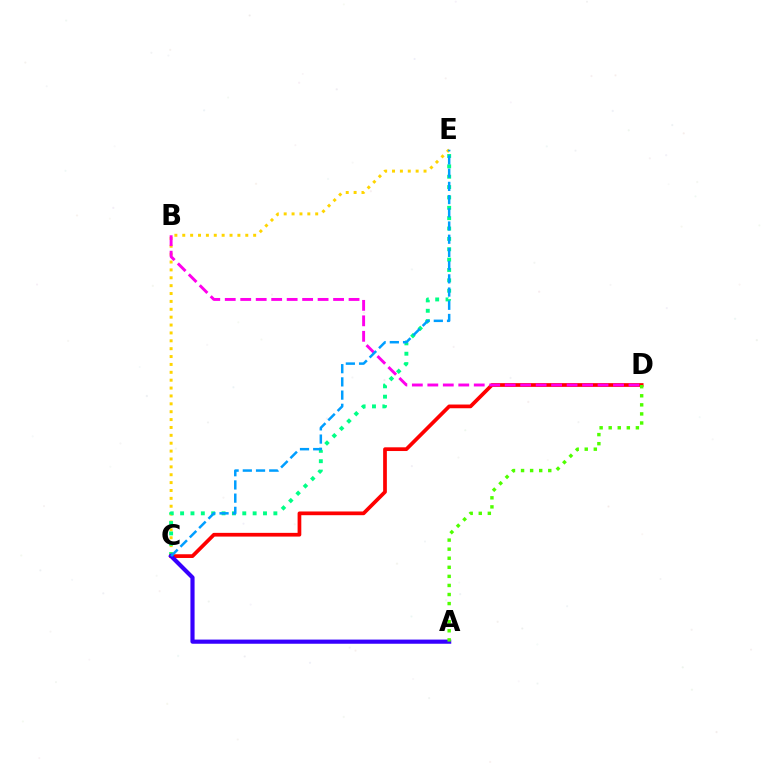{('C', 'E'): [{'color': '#ffd500', 'line_style': 'dotted', 'thickness': 2.14}, {'color': '#00ff86', 'line_style': 'dotted', 'thickness': 2.82}, {'color': '#009eff', 'line_style': 'dashed', 'thickness': 1.79}], ('C', 'D'): [{'color': '#ff0000', 'line_style': 'solid', 'thickness': 2.68}], ('A', 'C'): [{'color': '#3700ff', 'line_style': 'solid', 'thickness': 2.99}], ('A', 'D'): [{'color': '#4fff00', 'line_style': 'dotted', 'thickness': 2.46}], ('B', 'D'): [{'color': '#ff00ed', 'line_style': 'dashed', 'thickness': 2.1}]}